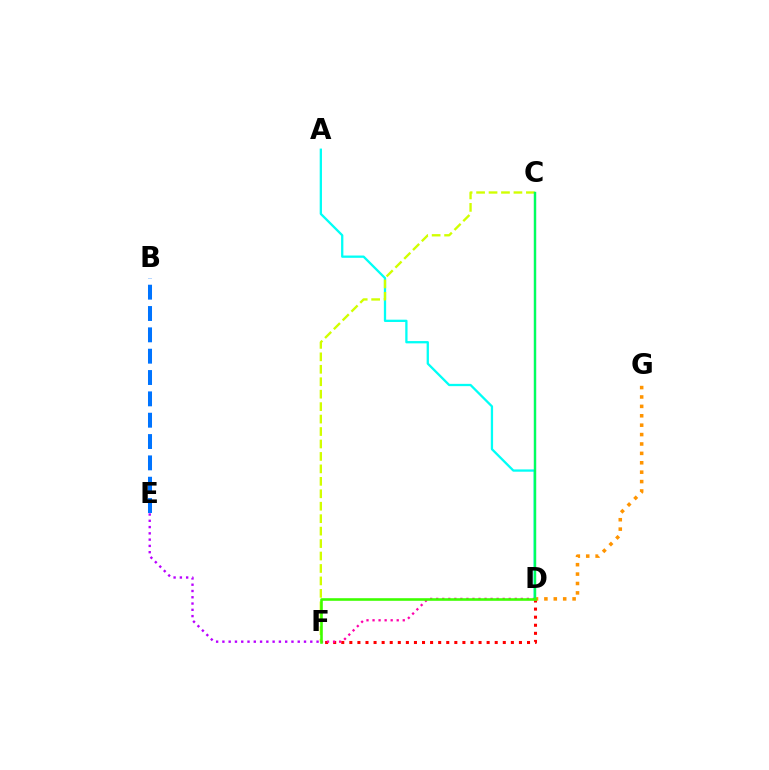{('A', 'D'): [{'color': '#00fff6', 'line_style': 'solid', 'thickness': 1.65}], ('C', 'F'): [{'color': '#d1ff00', 'line_style': 'dashed', 'thickness': 1.69}], ('D', 'F'): [{'color': '#ff0000', 'line_style': 'dotted', 'thickness': 2.19}, {'color': '#ff00ac', 'line_style': 'dotted', 'thickness': 1.64}, {'color': '#3dff00', 'line_style': 'solid', 'thickness': 1.87}], ('C', 'D'): [{'color': '#2500ff', 'line_style': 'solid', 'thickness': 1.5}, {'color': '#00ff5c', 'line_style': 'solid', 'thickness': 1.69}], ('B', 'E'): [{'color': '#0074ff', 'line_style': 'dashed', 'thickness': 2.9}], ('D', 'G'): [{'color': '#ff9400', 'line_style': 'dotted', 'thickness': 2.55}], ('E', 'F'): [{'color': '#b900ff', 'line_style': 'dotted', 'thickness': 1.71}]}